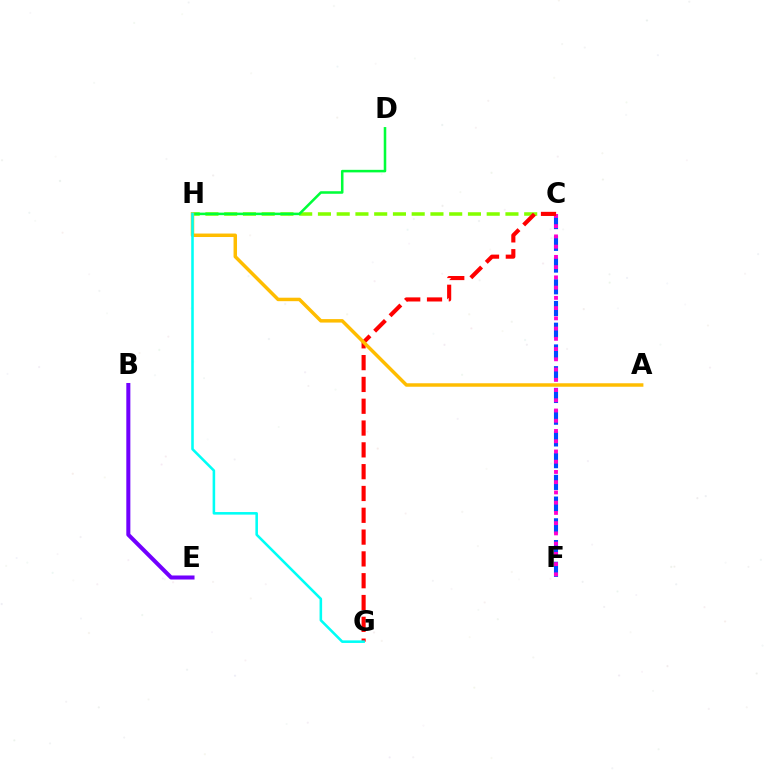{('C', 'H'): [{'color': '#84ff00', 'line_style': 'dashed', 'thickness': 2.55}], ('C', 'F'): [{'color': '#004bff', 'line_style': 'dashed', 'thickness': 2.95}, {'color': '#ff00cf', 'line_style': 'dotted', 'thickness': 2.78}], ('D', 'H'): [{'color': '#00ff39', 'line_style': 'solid', 'thickness': 1.83}], ('C', 'G'): [{'color': '#ff0000', 'line_style': 'dashed', 'thickness': 2.96}], ('B', 'E'): [{'color': '#7200ff', 'line_style': 'solid', 'thickness': 2.9}], ('A', 'H'): [{'color': '#ffbd00', 'line_style': 'solid', 'thickness': 2.5}], ('G', 'H'): [{'color': '#00fff6', 'line_style': 'solid', 'thickness': 1.85}]}